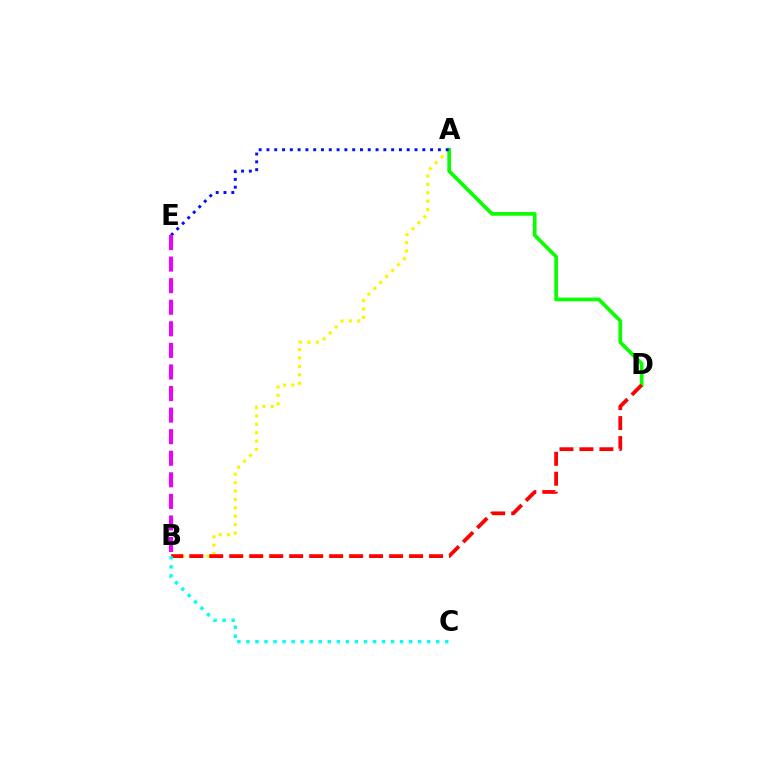{('A', 'B'): [{'color': '#fcf500', 'line_style': 'dotted', 'thickness': 2.28}], ('A', 'D'): [{'color': '#08ff00', 'line_style': 'solid', 'thickness': 2.64}], ('B', 'D'): [{'color': '#ff0000', 'line_style': 'dashed', 'thickness': 2.71}], ('A', 'E'): [{'color': '#0010ff', 'line_style': 'dotted', 'thickness': 2.12}], ('B', 'C'): [{'color': '#00fff6', 'line_style': 'dotted', 'thickness': 2.46}], ('B', 'E'): [{'color': '#ee00ff', 'line_style': 'dashed', 'thickness': 2.93}]}